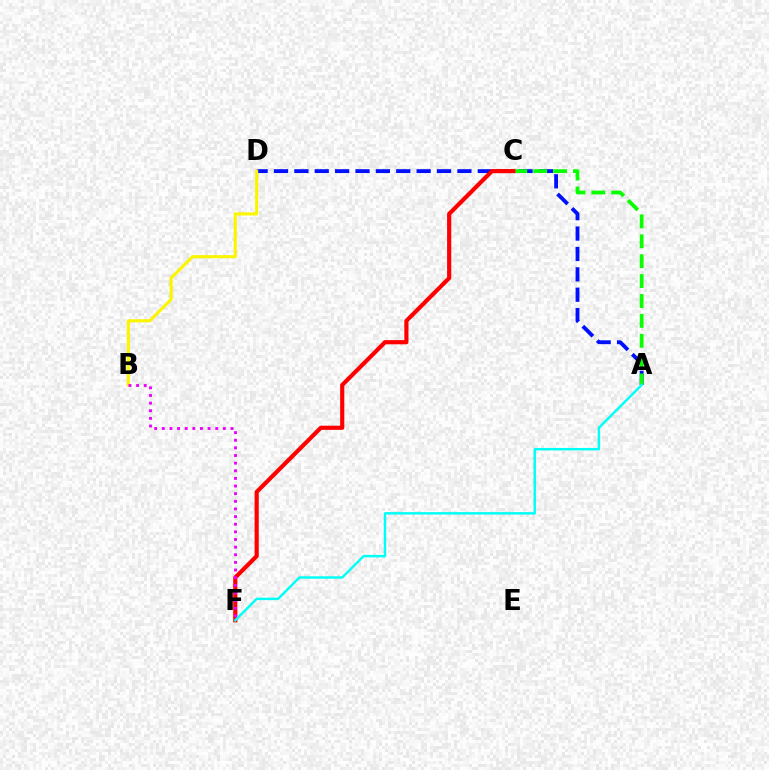{('A', 'D'): [{'color': '#0010ff', 'line_style': 'dashed', 'thickness': 2.77}], ('B', 'D'): [{'color': '#fcf500', 'line_style': 'solid', 'thickness': 2.24}], ('A', 'C'): [{'color': '#08ff00', 'line_style': 'dashed', 'thickness': 2.7}], ('C', 'F'): [{'color': '#ff0000', 'line_style': 'solid', 'thickness': 3.0}], ('B', 'F'): [{'color': '#ee00ff', 'line_style': 'dotted', 'thickness': 2.07}], ('A', 'F'): [{'color': '#00fff6', 'line_style': 'solid', 'thickness': 1.76}]}